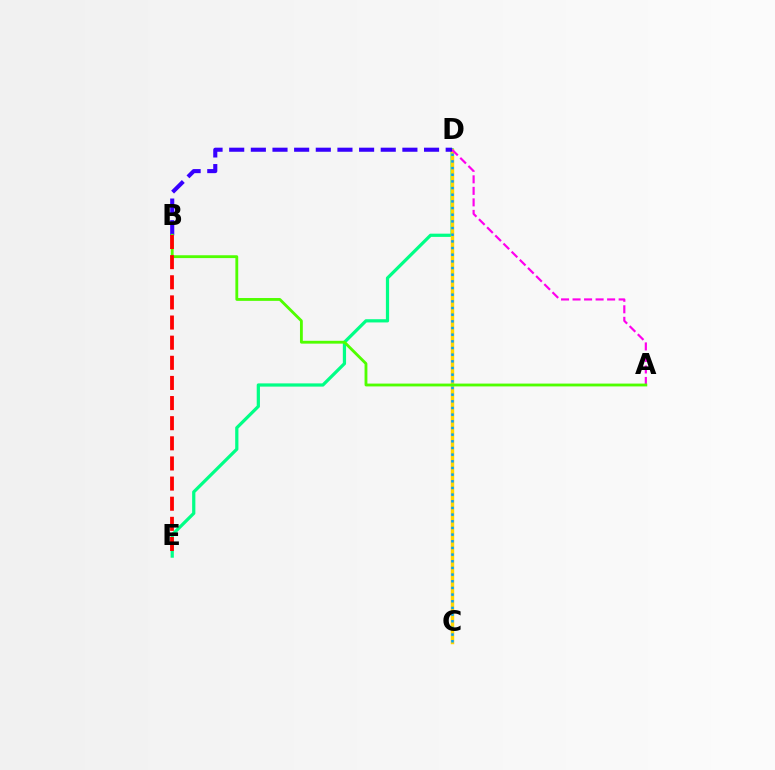{('D', 'E'): [{'color': '#00ff86', 'line_style': 'solid', 'thickness': 2.32}], ('C', 'D'): [{'color': '#ffd500', 'line_style': 'solid', 'thickness': 2.48}, {'color': '#009eff', 'line_style': 'dotted', 'thickness': 1.81}], ('A', 'D'): [{'color': '#ff00ed', 'line_style': 'dashed', 'thickness': 1.56}], ('B', 'D'): [{'color': '#3700ff', 'line_style': 'dashed', 'thickness': 2.94}], ('A', 'B'): [{'color': '#4fff00', 'line_style': 'solid', 'thickness': 2.04}], ('B', 'E'): [{'color': '#ff0000', 'line_style': 'dashed', 'thickness': 2.73}]}